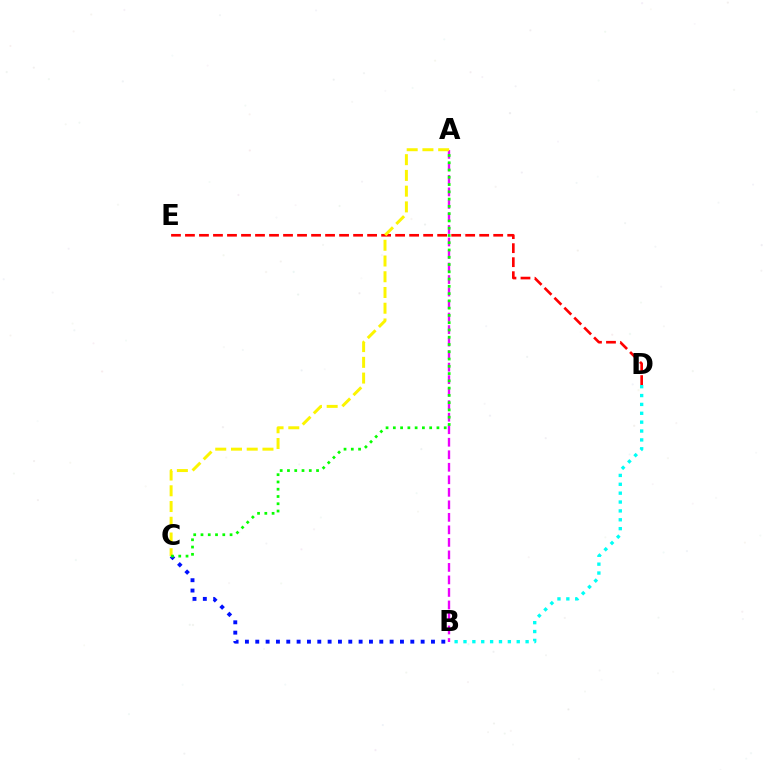{('B', 'C'): [{'color': '#0010ff', 'line_style': 'dotted', 'thickness': 2.81}], ('A', 'B'): [{'color': '#ee00ff', 'line_style': 'dashed', 'thickness': 1.7}], ('D', 'E'): [{'color': '#ff0000', 'line_style': 'dashed', 'thickness': 1.9}], ('B', 'D'): [{'color': '#00fff6', 'line_style': 'dotted', 'thickness': 2.41}], ('A', 'C'): [{'color': '#fcf500', 'line_style': 'dashed', 'thickness': 2.14}, {'color': '#08ff00', 'line_style': 'dotted', 'thickness': 1.98}]}